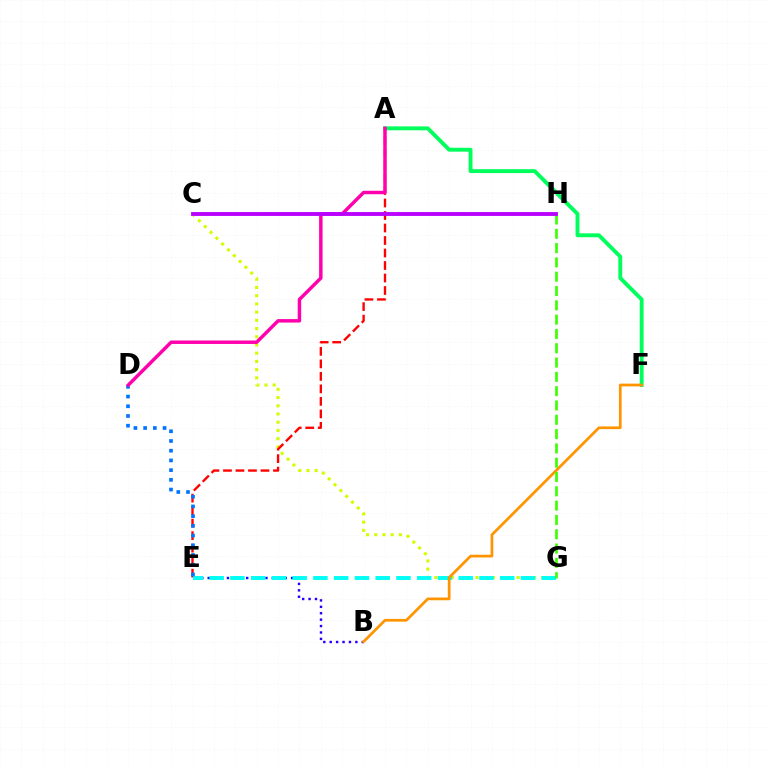{('C', 'G'): [{'color': '#d1ff00', 'line_style': 'dotted', 'thickness': 2.23}], ('A', 'E'): [{'color': '#ff0000', 'line_style': 'dashed', 'thickness': 1.7}], ('A', 'F'): [{'color': '#00ff5c', 'line_style': 'solid', 'thickness': 2.8}], ('B', 'E'): [{'color': '#2500ff', 'line_style': 'dotted', 'thickness': 1.74}], ('E', 'G'): [{'color': '#00fff6', 'line_style': 'dashed', 'thickness': 2.82}], ('B', 'F'): [{'color': '#ff9400', 'line_style': 'solid', 'thickness': 1.96}], ('G', 'H'): [{'color': '#3dff00', 'line_style': 'dashed', 'thickness': 1.94}], ('D', 'E'): [{'color': '#0074ff', 'line_style': 'dotted', 'thickness': 2.64}], ('A', 'D'): [{'color': '#ff00ac', 'line_style': 'solid', 'thickness': 2.49}], ('C', 'H'): [{'color': '#b900ff', 'line_style': 'solid', 'thickness': 2.77}]}